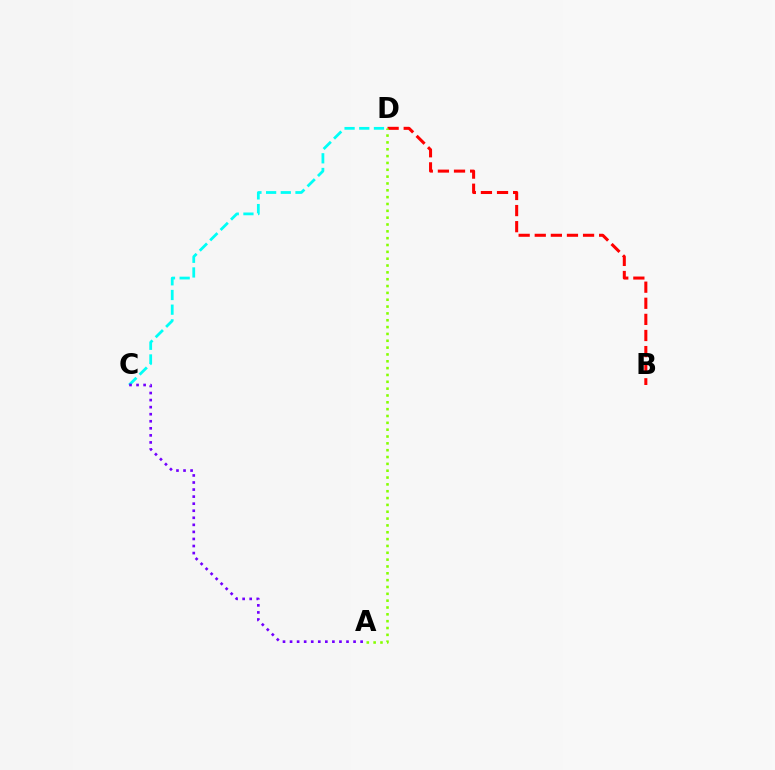{('C', 'D'): [{'color': '#00fff6', 'line_style': 'dashed', 'thickness': 2.0}], ('B', 'D'): [{'color': '#ff0000', 'line_style': 'dashed', 'thickness': 2.19}], ('A', 'C'): [{'color': '#7200ff', 'line_style': 'dotted', 'thickness': 1.92}], ('A', 'D'): [{'color': '#84ff00', 'line_style': 'dotted', 'thickness': 1.86}]}